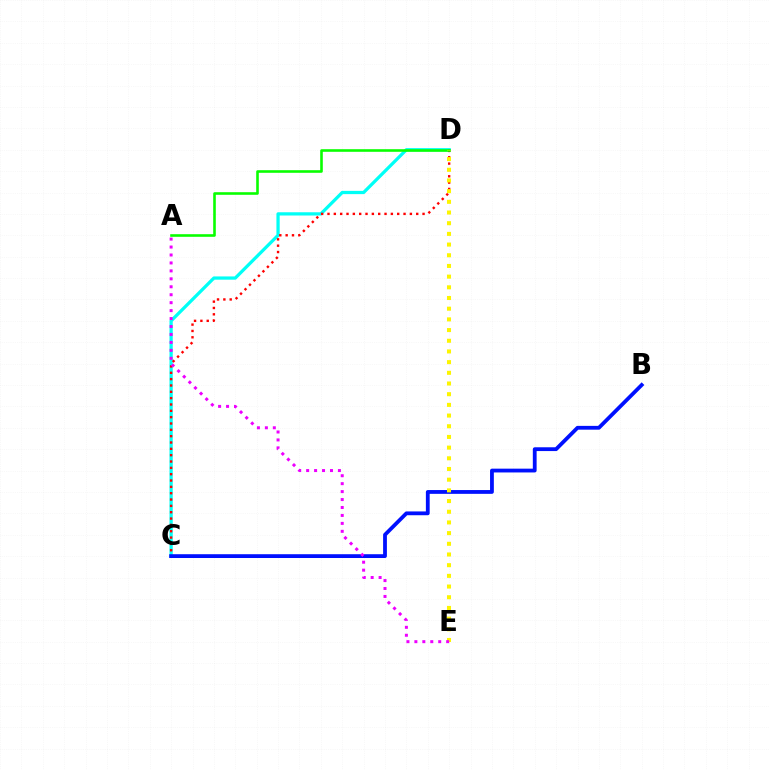{('C', 'D'): [{'color': '#00fff6', 'line_style': 'solid', 'thickness': 2.34}, {'color': '#ff0000', 'line_style': 'dotted', 'thickness': 1.72}], ('B', 'C'): [{'color': '#0010ff', 'line_style': 'solid', 'thickness': 2.73}], ('A', 'D'): [{'color': '#08ff00', 'line_style': 'solid', 'thickness': 1.88}], ('D', 'E'): [{'color': '#fcf500', 'line_style': 'dotted', 'thickness': 2.9}], ('A', 'E'): [{'color': '#ee00ff', 'line_style': 'dotted', 'thickness': 2.16}]}